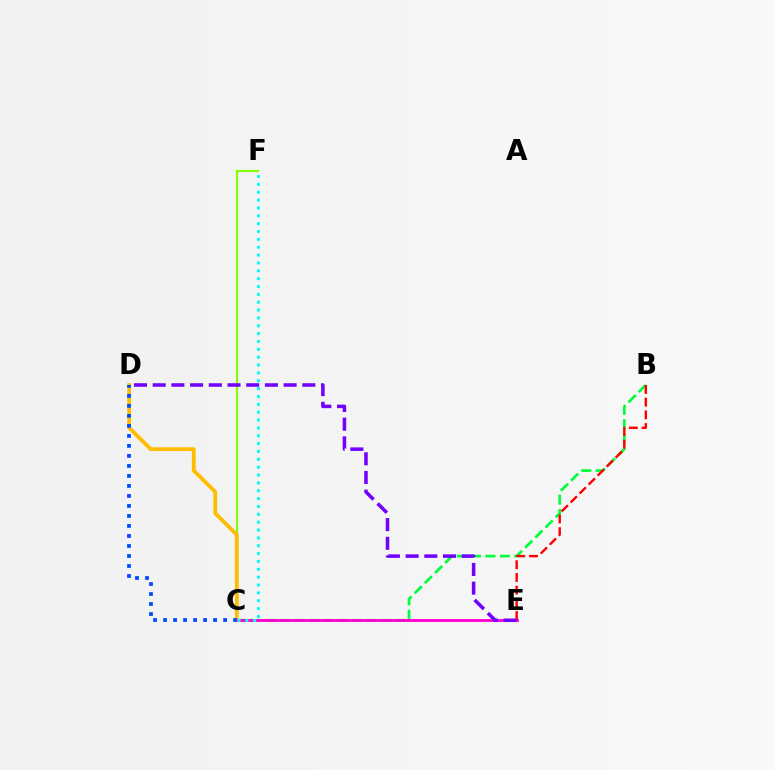{('C', 'F'): [{'color': '#84ff00', 'line_style': 'solid', 'thickness': 1.54}, {'color': '#00fff6', 'line_style': 'dotted', 'thickness': 2.13}], ('C', 'D'): [{'color': '#ffbd00', 'line_style': 'solid', 'thickness': 2.73}, {'color': '#004bff', 'line_style': 'dotted', 'thickness': 2.72}], ('B', 'C'): [{'color': '#00ff39', 'line_style': 'dashed', 'thickness': 1.95}], ('C', 'E'): [{'color': '#ff00cf', 'line_style': 'solid', 'thickness': 2.04}], ('B', 'E'): [{'color': '#ff0000', 'line_style': 'dashed', 'thickness': 1.73}], ('D', 'E'): [{'color': '#7200ff', 'line_style': 'dashed', 'thickness': 2.54}]}